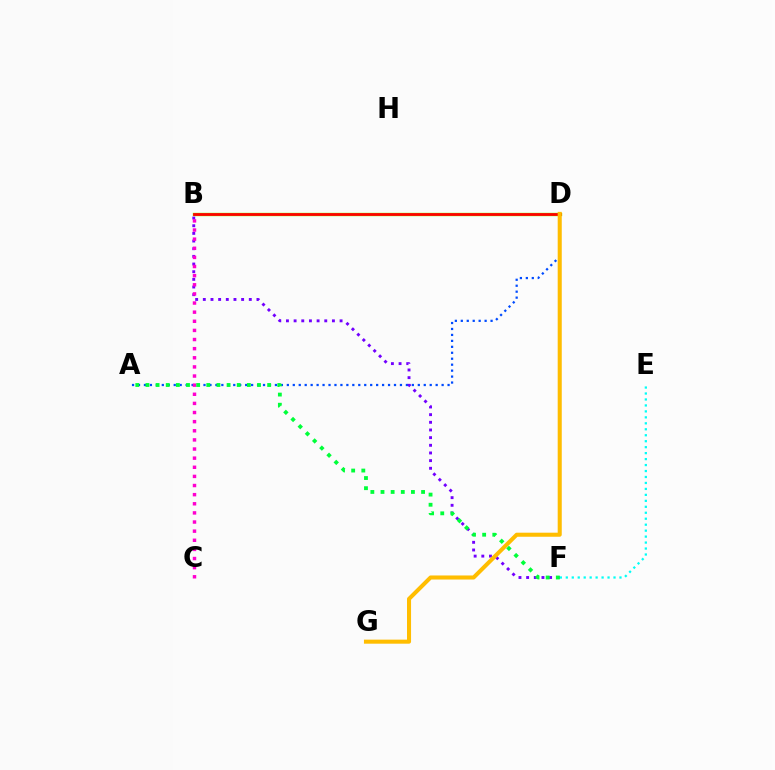{('B', 'D'): [{'color': '#84ff00', 'line_style': 'solid', 'thickness': 2.44}, {'color': '#ff0000', 'line_style': 'solid', 'thickness': 1.99}], ('A', 'D'): [{'color': '#004bff', 'line_style': 'dotted', 'thickness': 1.62}], ('B', 'F'): [{'color': '#7200ff', 'line_style': 'dotted', 'thickness': 2.08}], ('B', 'C'): [{'color': '#ff00cf', 'line_style': 'dotted', 'thickness': 2.48}], ('E', 'F'): [{'color': '#00fff6', 'line_style': 'dotted', 'thickness': 1.62}], ('D', 'G'): [{'color': '#ffbd00', 'line_style': 'solid', 'thickness': 2.92}], ('A', 'F'): [{'color': '#00ff39', 'line_style': 'dotted', 'thickness': 2.76}]}